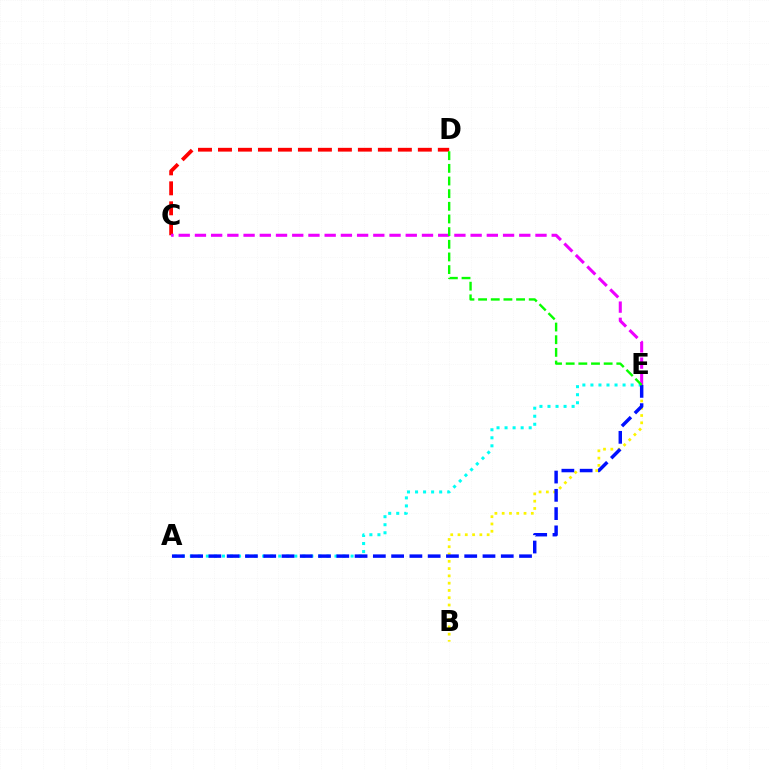{('C', 'D'): [{'color': '#ff0000', 'line_style': 'dashed', 'thickness': 2.72}], ('B', 'E'): [{'color': '#fcf500', 'line_style': 'dotted', 'thickness': 1.98}], ('A', 'E'): [{'color': '#00fff6', 'line_style': 'dotted', 'thickness': 2.18}, {'color': '#0010ff', 'line_style': 'dashed', 'thickness': 2.48}], ('C', 'E'): [{'color': '#ee00ff', 'line_style': 'dashed', 'thickness': 2.2}], ('D', 'E'): [{'color': '#08ff00', 'line_style': 'dashed', 'thickness': 1.72}]}